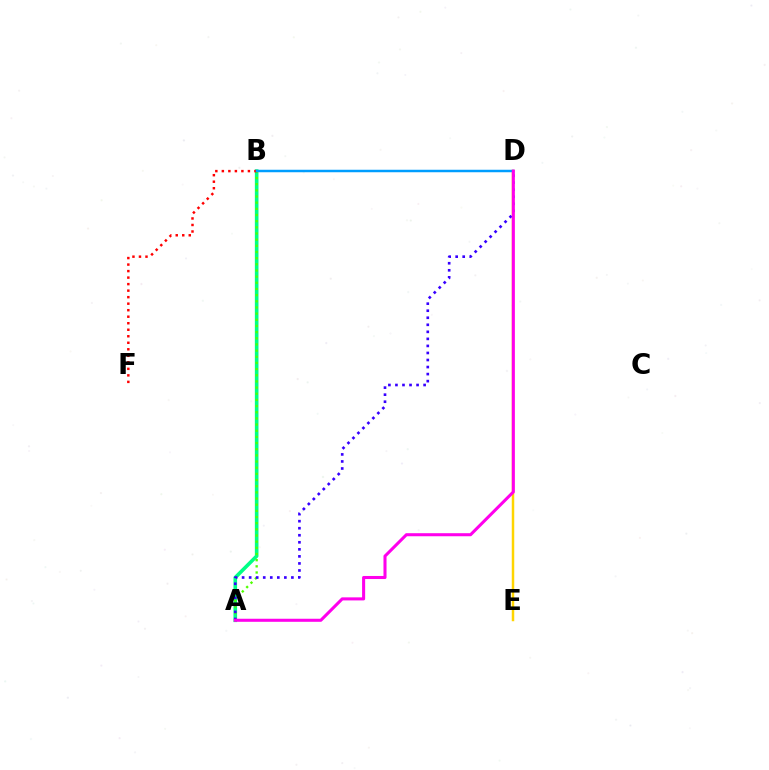{('A', 'B'): [{'color': '#00ff86', 'line_style': 'solid', 'thickness': 2.61}, {'color': '#4fff00', 'line_style': 'dotted', 'thickness': 1.67}], ('D', 'E'): [{'color': '#ffd500', 'line_style': 'solid', 'thickness': 1.79}], ('B', 'F'): [{'color': '#ff0000', 'line_style': 'dotted', 'thickness': 1.77}], ('A', 'D'): [{'color': '#3700ff', 'line_style': 'dotted', 'thickness': 1.91}, {'color': '#ff00ed', 'line_style': 'solid', 'thickness': 2.2}], ('B', 'D'): [{'color': '#009eff', 'line_style': 'solid', 'thickness': 1.79}]}